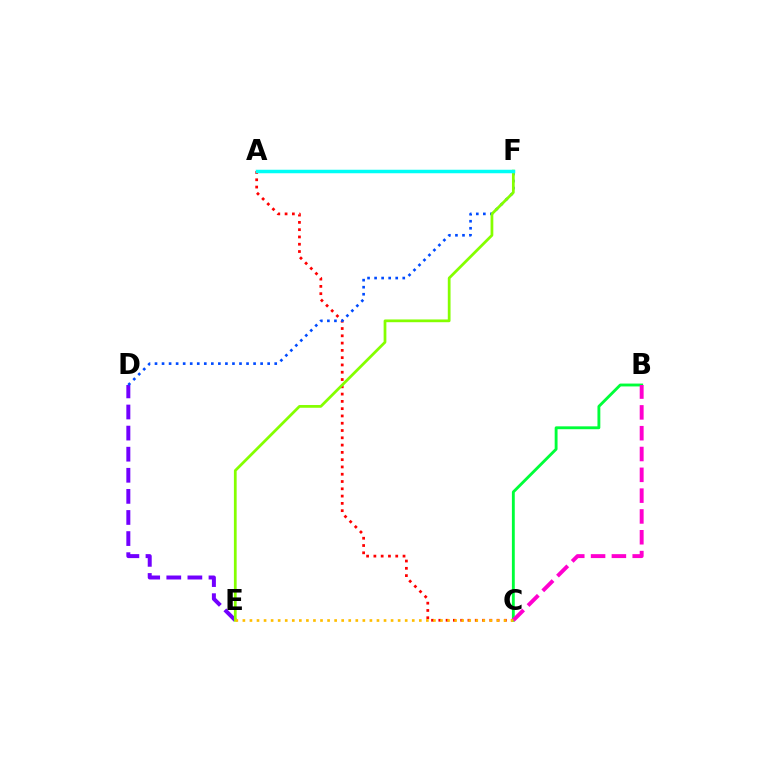{('D', 'E'): [{'color': '#7200ff', 'line_style': 'dashed', 'thickness': 2.87}], ('A', 'C'): [{'color': '#ff0000', 'line_style': 'dotted', 'thickness': 1.98}], ('D', 'F'): [{'color': '#004bff', 'line_style': 'dotted', 'thickness': 1.91}], ('B', 'C'): [{'color': '#00ff39', 'line_style': 'solid', 'thickness': 2.06}, {'color': '#ff00cf', 'line_style': 'dashed', 'thickness': 2.83}], ('E', 'F'): [{'color': '#84ff00', 'line_style': 'solid', 'thickness': 1.98}], ('A', 'F'): [{'color': '#00fff6', 'line_style': 'solid', 'thickness': 2.52}], ('C', 'E'): [{'color': '#ffbd00', 'line_style': 'dotted', 'thickness': 1.92}]}